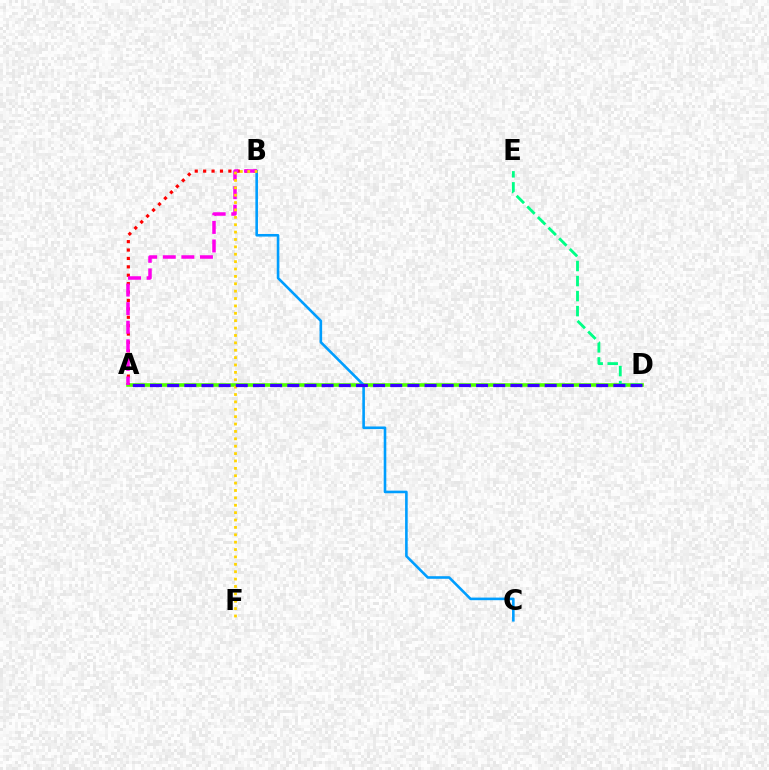{('A', 'D'): [{'color': '#4fff00', 'line_style': 'solid', 'thickness': 2.6}, {'color': '#3700ff', 'line_style': 'dashed', 'thickness': 2.33}], ('A', 'B'): [{'color': '#ff0000', 'line_style': 'dotted', 'thickness': 2.28}, {'color': '#ff00ed', 'line_style': 'dashed', 'thickness': 2.52}], ('B', 'C'): [{'color': '#009eff', 'line_style': 'solid', 'thickness': 1.87}], ('B', 'F'): [{'color': '#ffd500', 'line_style': 'dotted', 'thickness': 2.01}], ('D', 'E'): [{'color': '#00ff86', 'line_style': 'dashed', 'thickness': 2.04}]}